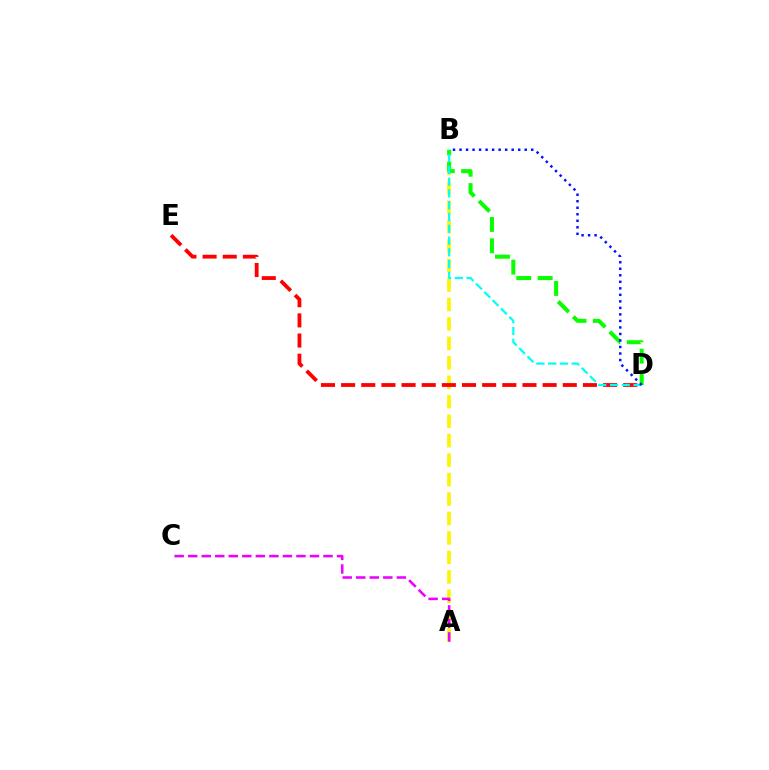{('A', 'B'): [{'color': '#fcf500', 'line_style': 'dashed', 'thickness': 2.64}], ('B', 'D'): [{'color': '#08ff00', 'line_style': 'dashed', 'thickness': 2.9}, {'color': '#00fff6', 'line_style': 'dashed', 'thickness': 1.6}, {'color': '#0010ff', 'line_style': 'dotted', 'thickness': 1.77}], ('D', 'E'): [{'color': '#ff0000', 'line_style': 'dashed', 'thickness': 2.74}], ('A', 'C'): [{'color': '#ee00ff', 'line_style': 'dashed', 'thickness': 1.84}]}